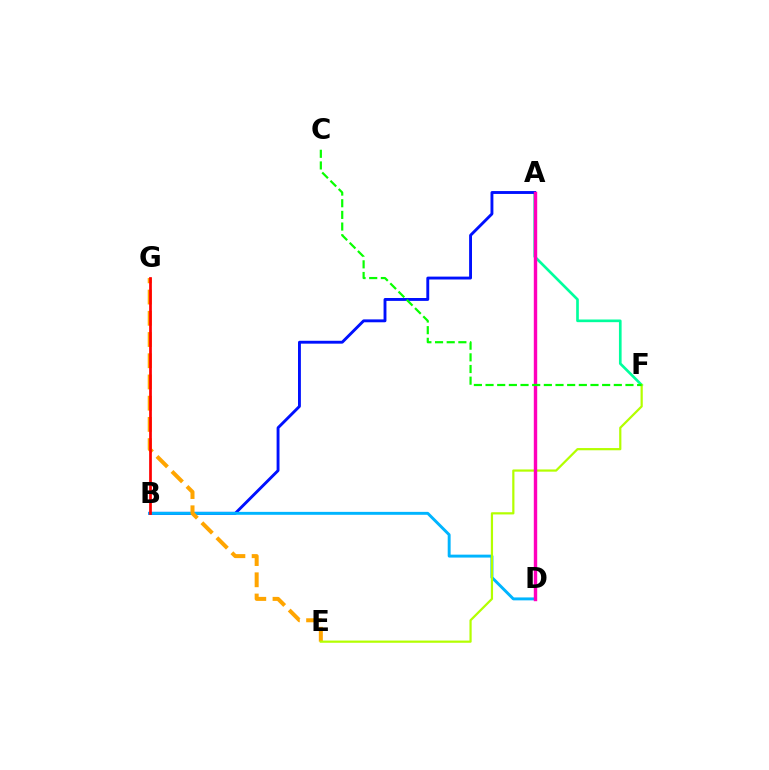{('A', 'F'): [{'color': '#00ff9d', 'line_style': 'solid', 'thickness': 1.92}], ('A', 'D'): [{'color': '#9b00ff', 'line_style': 'solid', 'thickness': 2.04}, {'color': '#ff00bd', 'line_style': 'solid', 'thickness': 2.45}], ('A', 'B'): [{'color': '#0010ff', 'line_style': 'solid', 'thickness': 2.08}], ('B', 'D'): [{'color': '#00b5ff', 'line_style': 'solid', 'thickness': 2.11}], ('E', 'G'): [{'color': '#ffa500', 'line_style': 'dashed', 'thickness': 2.88}], ('E', 'F'): [{'color': '#b3ff00', 'line_style': 'solid', 'thickness': 1.6}], ('B', 'G'): [{'color': '#ff0000', 'line_style': 'solid', 'thickness': 1.96}], ('C', 'F'): [{'color': '#08ff00', 'line_style': 'dashed', 'thickness': 1.58}]}